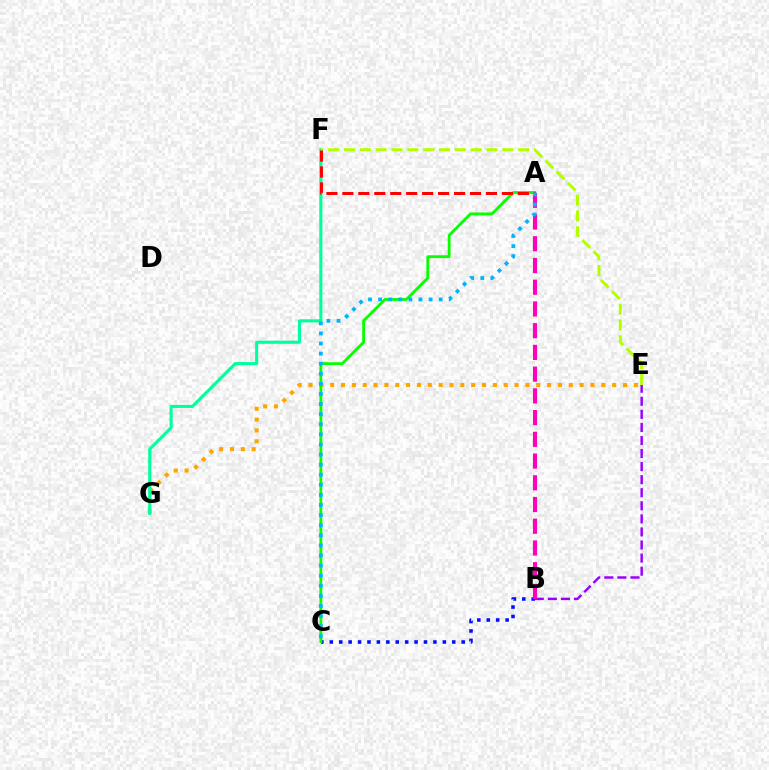{('E', 'G'): [{'color': '#ffa500', 'line_style': 'dotted', 'thickness': 2.95}], ('B', 'C'): [{'color': '#0010ff', 'line_style': 'dotted', 'thickness': 2.56}], ('F', 'G'): [{'color': '#00ff9d', 'line_style': 'solid', 'thickness': 2.23}], ('B', 'E'): [{'color': '#9b00ff', 'line_style': 'dashed', 'thickness': 1.78}], ('A', 'C'): [{'color': '#08ff00', 'line_style': 'solid', 'thickness': 2.04}, {'color': '#00b5ff', 'line_style': 'dotted', 'thickness': 2.74}], ('A', 'B'): [{'color': '#ff00bd', 'line_style': 'dashed', 'thickness': 2.95}], ('E', 'F'): [{'color': '#b3ff00', 'line_style': 'dashed', 'thickness': 2.15}], ('A', 'F'): [{'color': '#ff0000', 'line_style': 'dashed', 'thickness': 2.17}]}